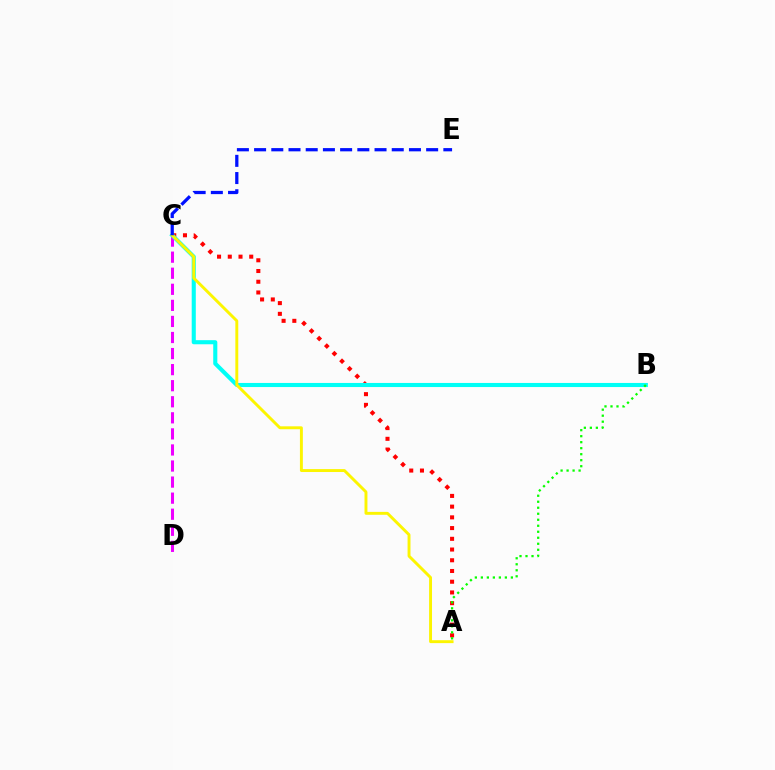{('C', 'D'): [{'color': '#ee00ff', 'line_style': 'dashed', 'thickness': 2.18}], ('A', 'C'): [{'color': '#ff0000', 'line_style': 'dotted', 'thickness': 2.91}, {'color': '#fcf500', 'line_style': 'solid', 'thickness': 2.1}], ('B', 'C'): [{'color': '#00fff6', 'line_style': 'solid', 'thickness': 2.95}], ('A', 'B'): [{'color': '#08ff00', 'line_style': 'dotted', 'thickness': 1.63}], ('C', 'E'): [{'color': '#0010ff', 'line_style': 'dashed', 'thickness': 2.34}]}